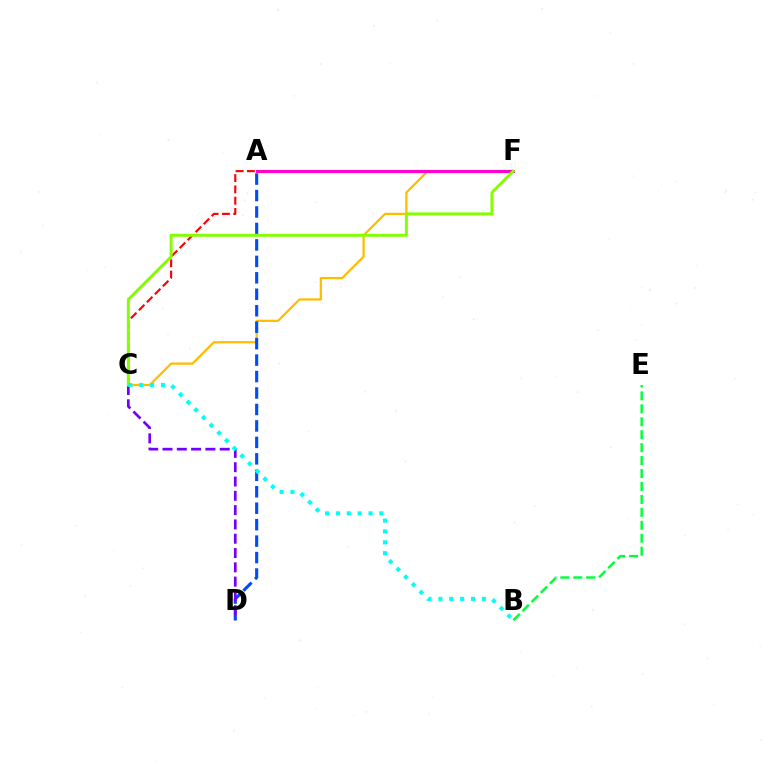{('C', 'F'): [{'color': '#ff0000', 'line_style': 'dashed', 'thickness': 1.53}, {'color': '#ffbd00', 'line_style': 'solid', 'thickness': 1.62}, {'color': '#84ff00', 'line_style': 'solid', 'thickness': 2.12}], ('A', 'D'): [{'color': '#004bff', 'line_style': 'dashed', 'thickness': 2.24}], ('C', 'D'): [{'color': '#7200ff', 'line_style': 'dashed', 'thickness': 1.94}], ('A', 'F'): [{'color': '#ff00cf', 'line_style': 'solid', 'thickness': 2.24}], ('B', 'E'): [{'color': '#00ff39', 'line_style': 'dashed', 'thickness': 1.76}], ('B', 'C'): [{'color': '#00fff6', 'line_style': 'dotted', 'thickness': 2.95}]}